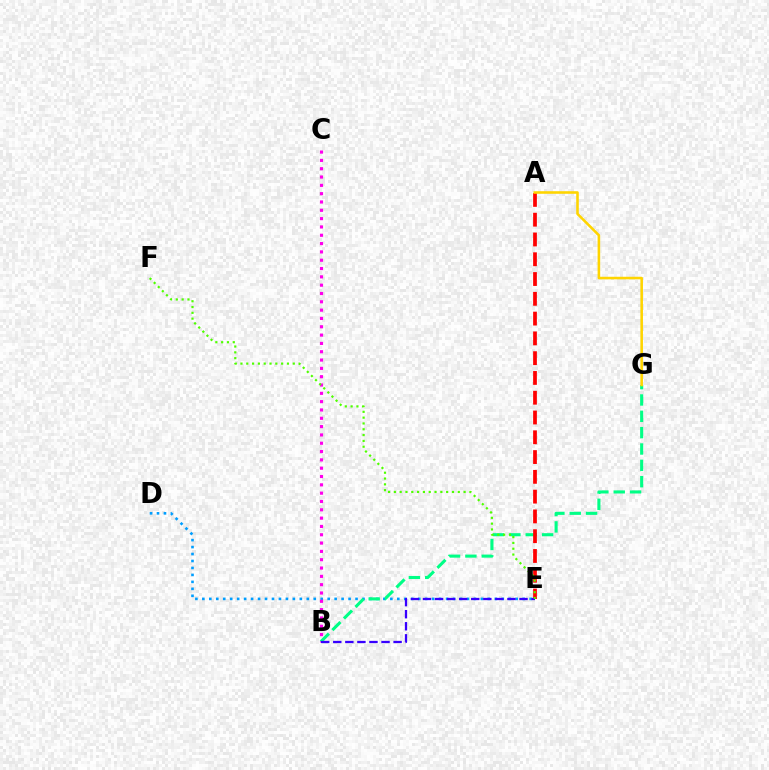{('D', 'E'): [{'color': '#009eff', 'line_style': 'dotted', 'thickness': 1.89}], ('B', 'G'): [{'color': '#00ff86', 'line_style': 'dashed', 'thickness': 2.22}], ('A', 'E'): [{'color': '#ff0000', 'line_style': 'dashed', 'thickness': 2.69}], ('B', 'C'): [{'color': '#ff00ed', 'line_style': 'dotted', 'thickness': 2.26}], ('B', 'E'): [{'color': '#3700ff', 'line_style': 'dashed', 'thickness': 1.64}], ('A', 'G'): [{'color': '#ffd500', 'line_style': 'solid', 'thickness': 1.86}], ('E', 'F'): [{'color': '#4fff00', 'line_style': 'dotted', 'thickness': 1.58}]}